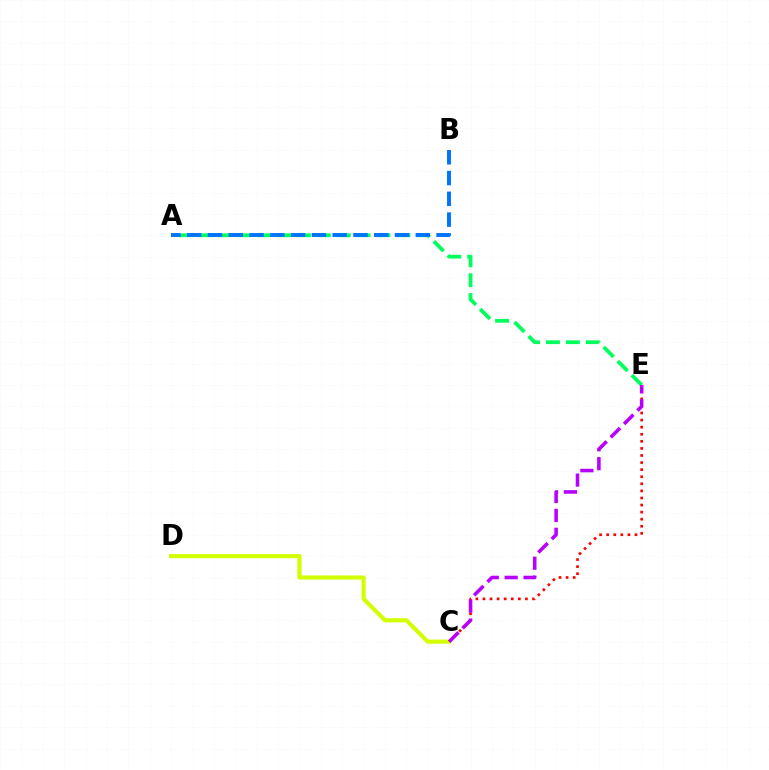{('A', 'E'): [{'color': '#00ff5c', 'line_style': 'dashed', 'thickness': 2.7}], ('C', 'D'): [{'color': '#d1ff00', 'line_style': 'solid', 'thickness': 2.97}], ('C', 'E'): [{'color': '#ff0000', 'line_style': 'dotted', 'thickness': 1.92}, {'color': '#b900ff', 'line_style': 'dashed', 'thickness': 2.57}], ('A', 'B'): [{'color': '#0074ff', 'line_style': 'dashed', 'thickness': 2.82}]}